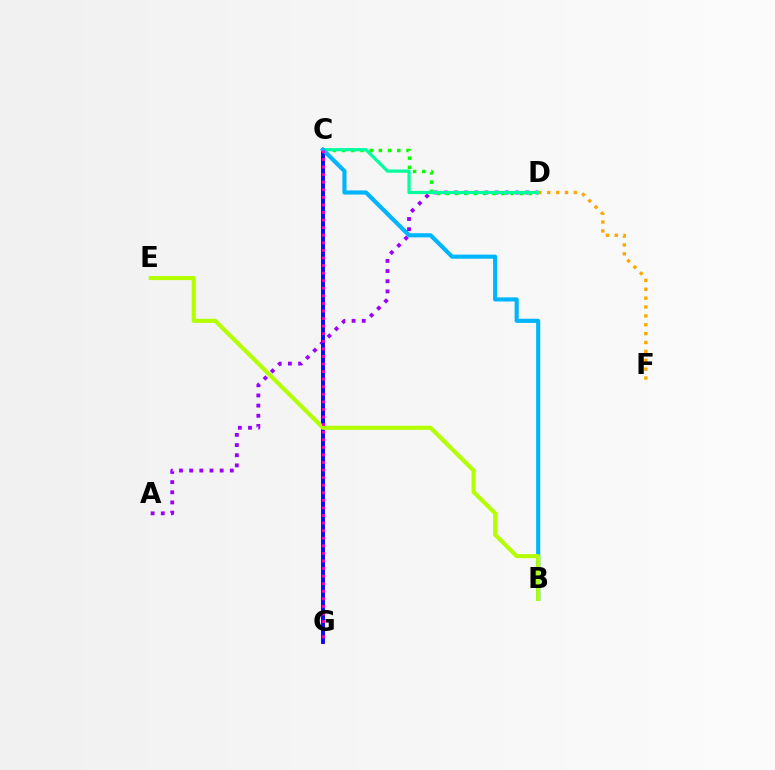{('A', 'D'): [{'color': '#9b00ff', 'line_style': 'dotted', 'thickness': 2.76}], ('C', 'G'): [{'color': '#ff0000', 'line_style': 'solid', 'thickness': 2.84}, {'color': '#0010ff', 'line_style': 'solid', 'thickness': 2.7}, {'color': '#ff00bd', 'line_style': 'dotted', 'thickness': 2.06}], ('C', 'D'): [{'color': '#08ff00', 'line_style': 'dotted', 'thickness': 2.5}, {'color': '#00ff9d', 'line_style': 'solid', 'thickness': 2.32}], ('D', 'F'): [{'color': '#ffa500', 'line_style': 'dotted', 'thickness': 2.41}], ('B', 'C'): [{'color': '#00b5ff', 'line_style': 'solid', 'thickness': 2.97}], ('B', 'E'): [{'color': '#b3ff00', 'line_style': 'solid', 'thickness': 2.95}]}